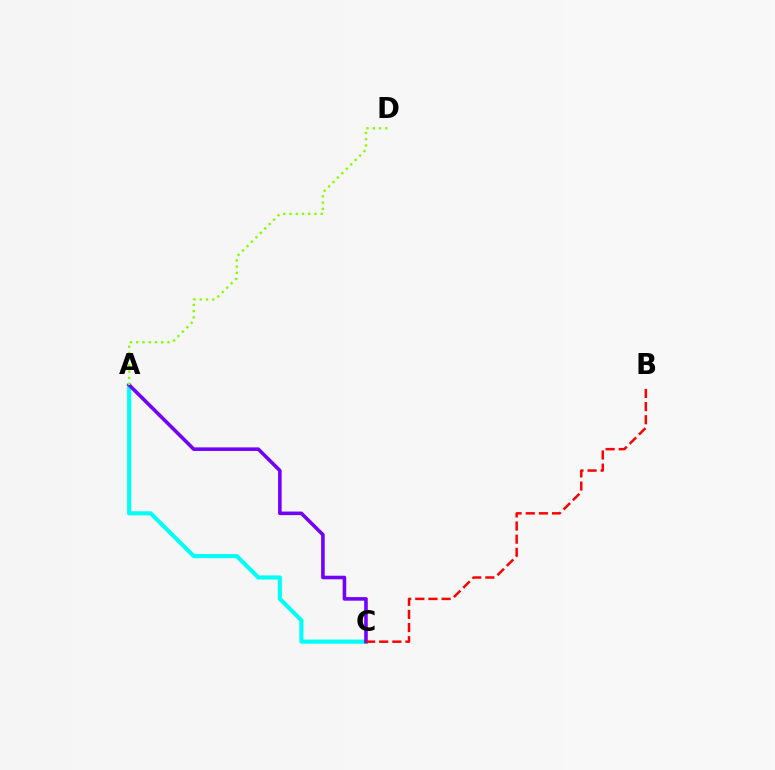{('A', 'C'): [{'color': '#00fff6', 'line_style': 'solid', 'thickness': 2.97}, {'color': '#7200ff', 'line_style': 'solid', 'thickness': 2.57}], ('A', 'D'): [{'color': '#84ff00', 'line_style': 'dotted', 'thickness': 1.7}], ('B', 'C'): [{'color': '#ff0000', 'line_style': 'dashed', 'thickness': 1.79}]}